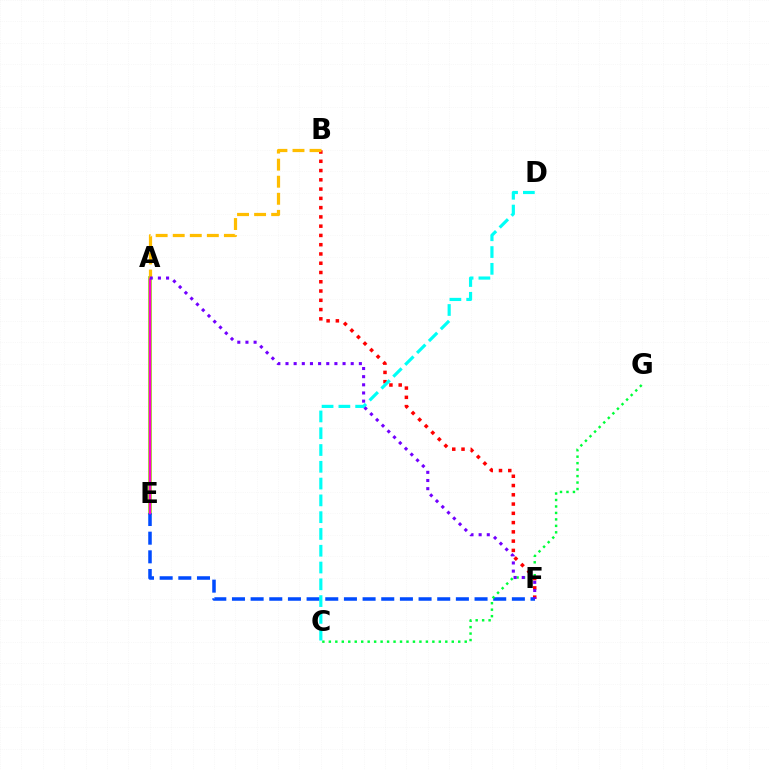{('B', 'F'): [{'color': '#ff0000', 'line_style': 'dotted', 'thickness': 2.52}], ('A', 'E'): [{'color': '#84ff00', 'line_style': 'solid', 'thickness': 2.66}, {'color': '#ff00cf', 'line_style': 'solid', 'thickness': 1.76}], ('E', 'F'): [{'color': '#004bff', 'line_style': 'dashed', 'thickness': 2.54}], ('A', 'B'): [{'color': '#ffbd00', 'line_style': 'dashed', 'thickness': 2.32}], ('C', 'G'): [{'color': '#00ff39', 'line_style': 'dotted', 'thickness': 1.76}], ('C', 'D'): [{'color': '#00fff6', 'line_style': 'dashed', 'thickness': 2.28}], ('A', 'F'): [{'color': '#7200ff', 'line_style': 'dotted', 'thickness': 2.21}]}